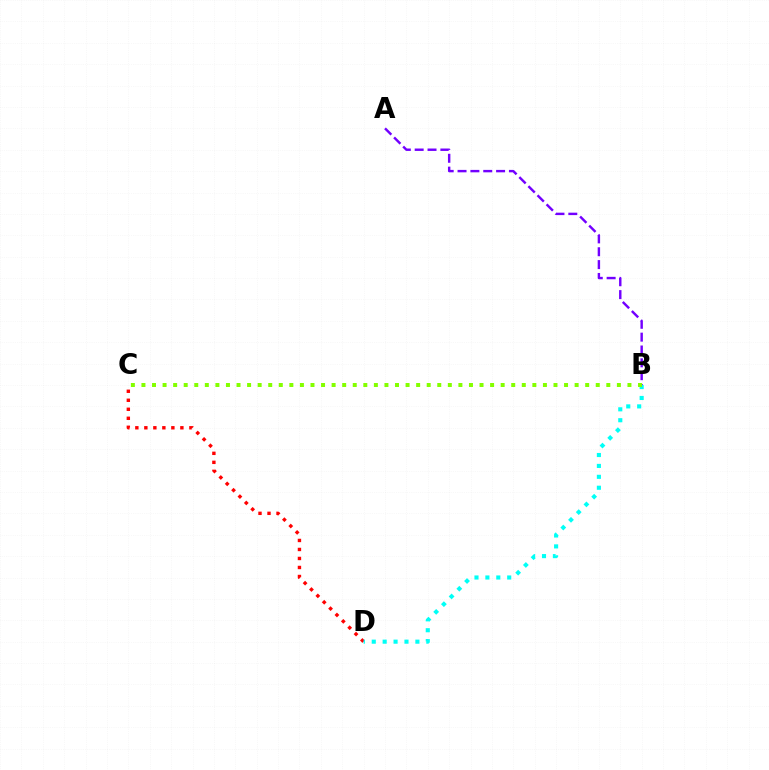{('A', 'B'): [{'color': '#7200ff', 'line_style': 'dashed', 'thickness': 1.75}], ('C', 'D'): [{'color': '#ff0000', 'line_style': 'dotted', 'thickness': 2.45}], ('B', 'D'): [{'color': '#00fff6', 'line_style': 'dotted', 'thickness': 2.96}], ('B', 'C'): [{'color': '#84ff00', 'line_style': 'dotted', 'thickness': 2.87}]}